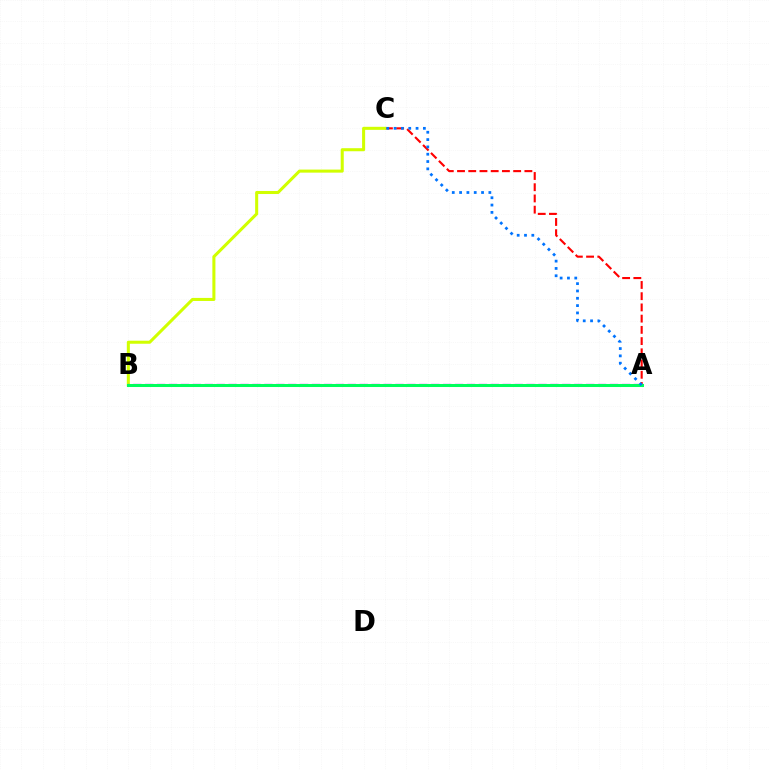{('A', 'C'): [{'color': '#ff0000', 'line_style': 'dashed', 'thickness': 1.53}, {'color': '#0074ff', 'line_style': 'dotted', 'thickness': 1.99}], ('B', 'C'): [{'color': '#d1ff00', 'line_style': 'solid', 'thickness': 2.19}], ('A', 'B'): [{'color': '#b900ff', 'line_style': 'dashed', 'thickness': 1.62}, {'color': '#00ff5c', 'line_style': 'solid', 'thickness': 2.18}]}